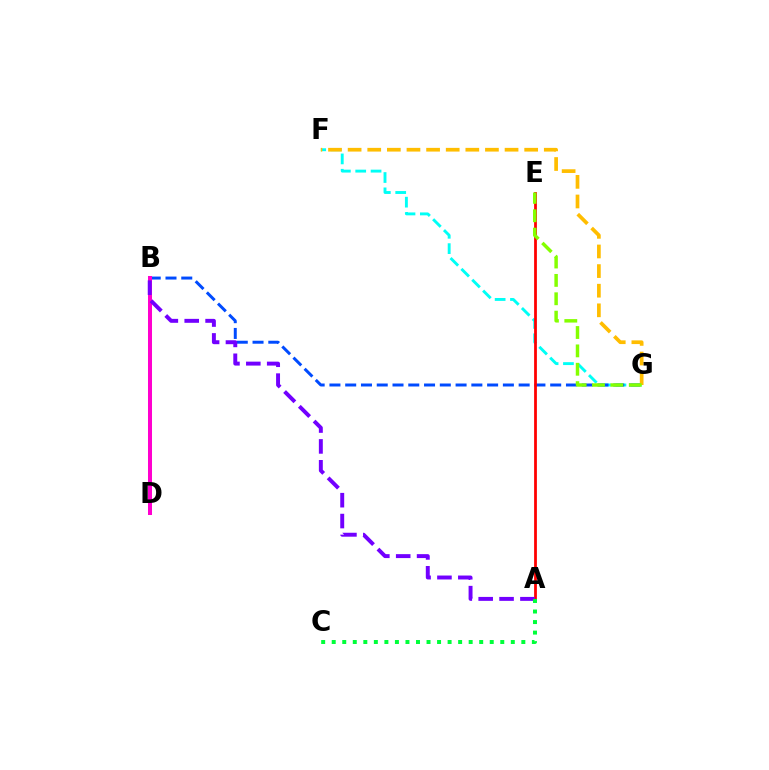{('F', 'G'): [{'color': '#00fff6', 'line_style': 'dashed', 'thickness': 2.08}, {'color': '#ffbd00', 'line_style': 'dashed', 'thickness': 2.66}], ('B', 'G'): [{'color': '#004bff', 'line_style': 'dashed', 'thickness': 2.14}], ('B', 'D'): [{'color': '#ff00cf', 'line_style': 'solid', 'thickness': 2.89}], ('A', 'E'): [{'color': '#ff0000', 'line_style': 'solid', 'thickness': 2.0}], ('E', 'G'): [{'color': '#84ff00', 'line_style': 'dashed', 'thickness': 2.5}], ('A', 'B'): [{'color': '#7200ff', 'line_style': 'dashed', 'thickness': 2.84}], ('A', 'C'): [{'color': '#00ff39', 'line_style': 'dotted', 'thickness': 2.86}]}